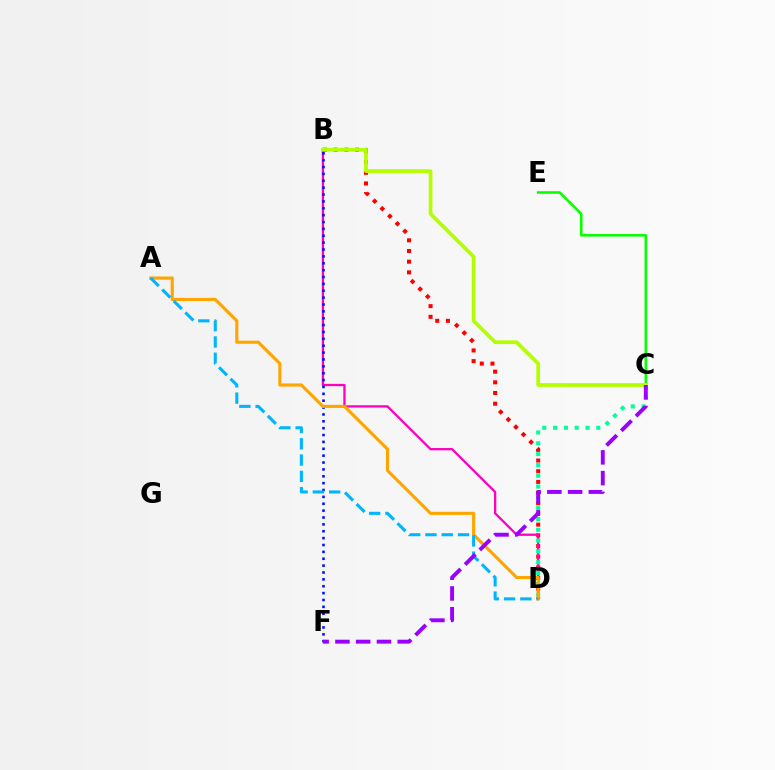{('B', 'D'): [{'color': '#ff0000', 'line_style': 'dotted', 'thickness': 2.9}, {'color': '#ff00bd', 'line_style': 'solid', 'thickness': 1.65}], ('B', 'F'): [{'color': '#0010ff', 'line_style': 'dotted', 'thickness': 1.87}], ('C', 'D'): [{'color': '#00ff9d', 'line_style': 'dotted', 'thickness': 2.94}], ('C', 'E'): [{'color': '#08ff00', 'line_style': 'solid', 'thickness': 1.85}], ('B', 'C'): [{'color': '#b3ff00', 'line_style': 'solid', 'thickness': 2.68}], ('A', 'D'): [{'color': '#ffa500', 'line_style': 'solid', 'thickness': 2.25}, {'color': '#00b5ff', 'line_style': 'dashed', 'thickness': 2.21}], ('C', 'F'): [{'color': '#9b00ff', 'line_style': 'dashed', 'thickness': 2.82}]}